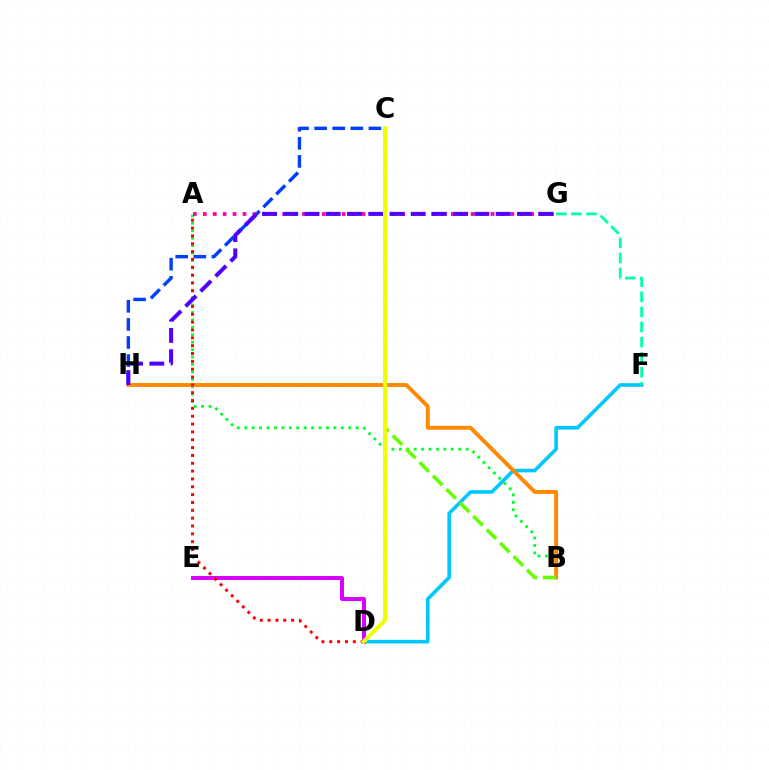{('D', 'F'): [{'color': '#00c7ff', 'line_style': 'solid', 'thickness': 2.6}], ('A', 'B'): [{'color': '#00ff27', 'line_style': 'dotted', 'thickness': 2.02}], ('B', 'H'): [{'color': '#ff8800', 'line_style': 'solid', 'thickness': 2.79}], ('D', 'E'): [{'color': '#d600ff', 'line_style': 'solid', 'thickness': 2.83}], ('C', 'H'): [{'color': '#003fff', 'line_style': 'dashed', 'thickness': 2.46}], ('A', 'D'): [{'color': '#ff0000', 'line_style': 'dotted', 'thickness': 2.13}], ('A', 'G'): [{'color': '#ff00a0', 'line_style': 'dotted', 'thickness': 2.7}], ('F', 'G'): [{'color': '#00ffaf', 'line_style': 'dashed', 'thickness': 2.05}], ('G', 'H'): [{'color': '#4f00ff', 'line_style': 'dashed', 'thickness': 2.88}], ('B', 'C'): [{'color': '#66ff00', 'line_style': 'dashed', 'thickness': 2.58}], ('C', 'D'): [{'color': '#eeff00', 'line_style': 'solid', 'thickness': 2.92}]}